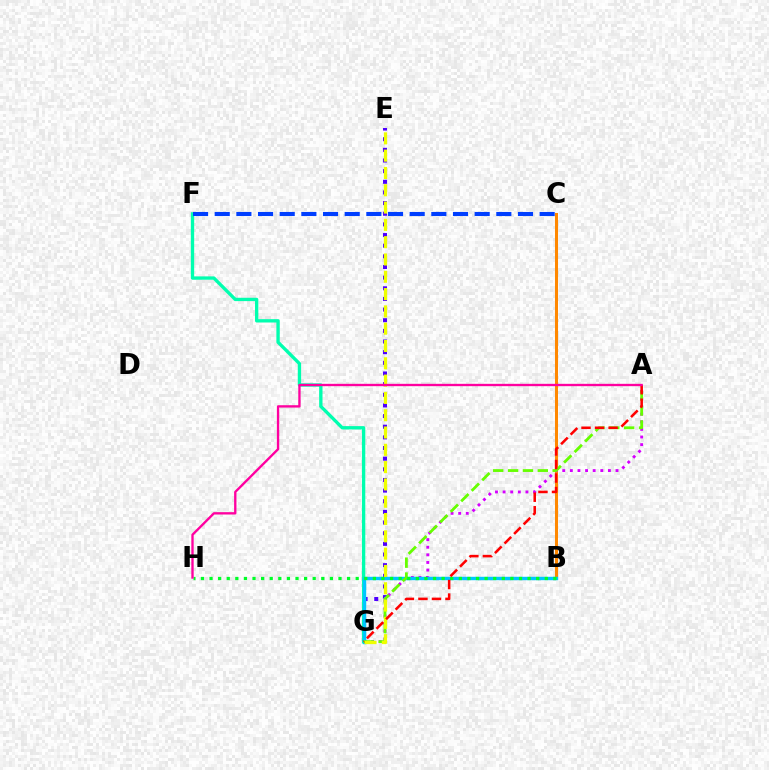{('E', 'G'): [{'color': '#4f00ff', 'line_style': 'dotted', 'thickness': 2.89}, {'color': '#eeff00', 'line_style': 'dashed', 'thickness': 2.35}], ('B', 'C'): [{'color': '#ff8800', 'line_style': 'solid', 'thickness': 2.19}], ('A', 'G'): [{'color': '#d600ff', 'line_style': 'dotted', 'thickness': 2.07}, {'color': '#66ff00', 'line_style': 'dashed', 'thickness': 2.02}, {'color': '#ff0000', 'line_style': 'dashed', 'thickness': 1.84}], ('F', 'G'): [{'color': '#00ffaf', 'line_style': 'solid', 'thickness': 2.4}], ('B', 'G'): [{'color': '#00c7ff', 'line_style': 'solid', 'thickness': 2.46}], ('C', 'F'): [{'color': '#003fff', 'line_style': 'dashed', 'thickness': 2.94}], ('B', 'H'): [{'color': '#00ff27', 'line_style': 'dotted', 'thickness': 2.34}], ('A', 'H'): [{'color': '#ff00a0', 'line_style': 'solid', 'thickness': 1.69}]}